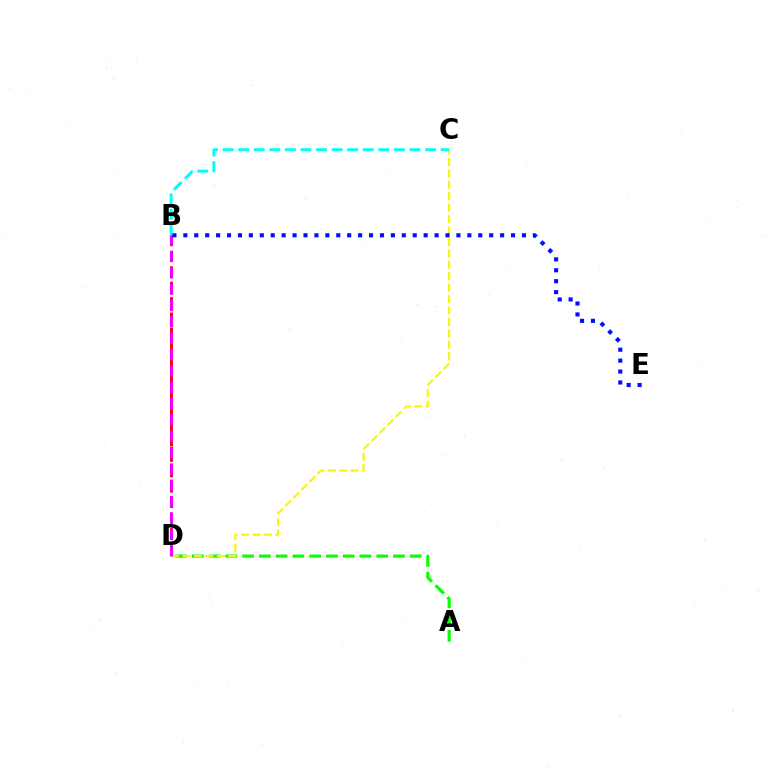{('B', 'D'): [{'color': '#ff0000', 'line_style': 'dashed', 'thickness': 2.09}, {'color': '#ee00ff', 'line_style': 'dashed', 'thickness': 2.22}], ('A', 'D'): [{'color': '#08ff00', 'line_style': 'dashed', 'thickness': 2.28}], ('C', 'D'): [{'color': '#fcf500', 'line_style': 'dashed', 'thickness': 1.55}], ('B', 'C'): [{'color': '#00fff6', 'line_style': 'dashed', 'thickness': 2.12}], ('B', 'E'): [{'color': '#0010ff', 'line_style': 'dotted', 'thickness': 2.97}]}